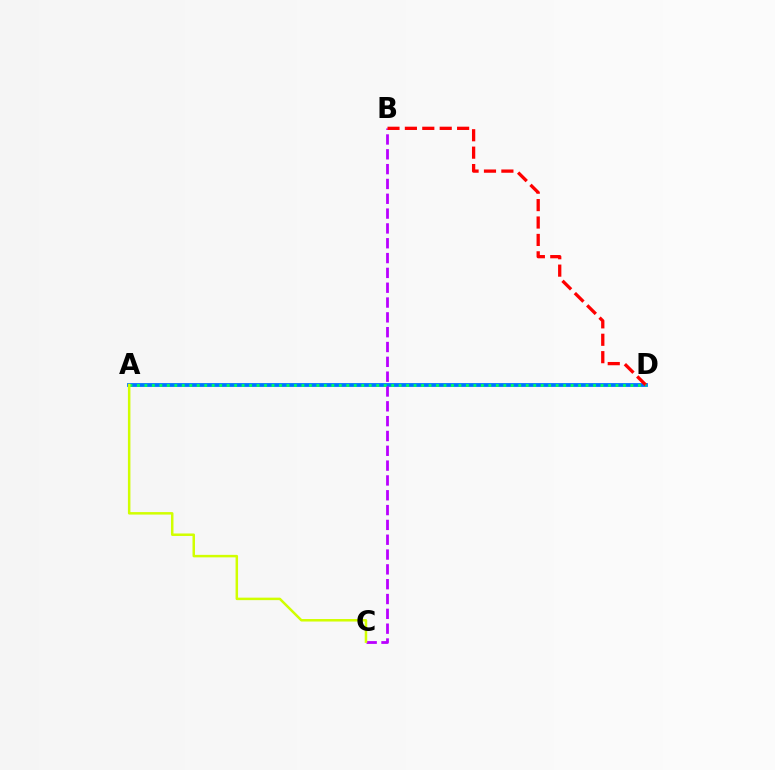{('A', 'D'): [{'color': '#0074ff', 'line_style': 'solid', 'thickness': 2.74}, {'color': '#00ff5c', 'line_style': 'dotted', 'thickness': 2.03}], ('B', 'C'): [{'color': '#b900ff', 'line_style': 'dashed', 'thickness': 2.01}], ('B', 'D'): [{'color': '#ff0000', 'line_style': 'dashed', 'thickness': 2.37}], ('A', 'C'): [{'color': '#d1ff00', 'line_style': 'solid', 'thickness': 1.8}]}